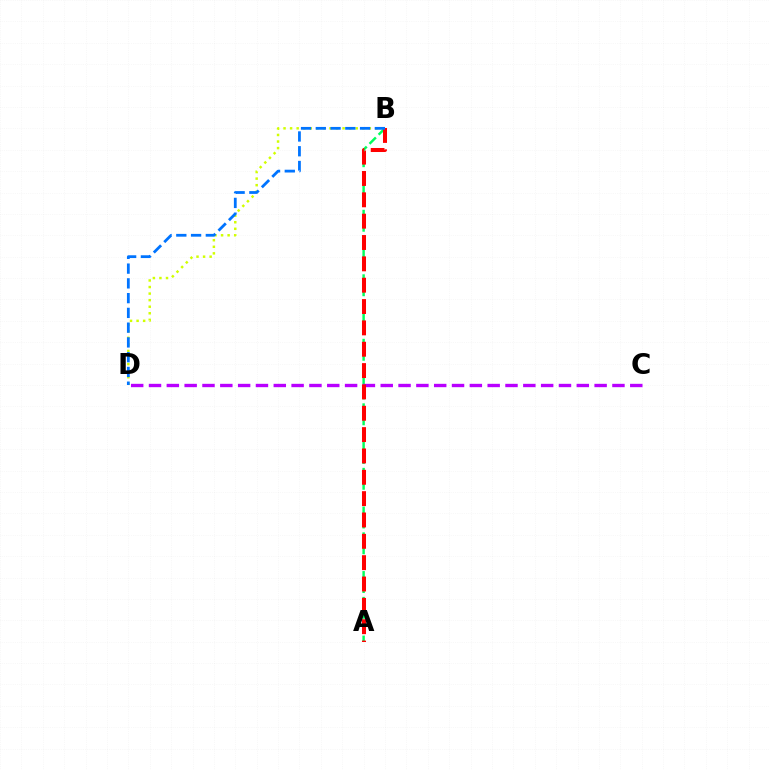{('B', 'D'): [{'color': '#d1ff00', 'line_style': 'dotted', 'thickness': 1.78}, {'color': '#0074ff', 'line_style': 'dashed', 'thickness': 2.0}], ('A', 'B'): [{'color': '#00ff5c', 'line_style': 'dashed', 'thickness': 1.75}, {'color': '#ff0000', 'line_style': 'dashed', 'thickness': 2.9}], ('C', 'D'): [{'color': '#b900ff', 'line_style': 'dashed', 'thickness': 2.42}]}